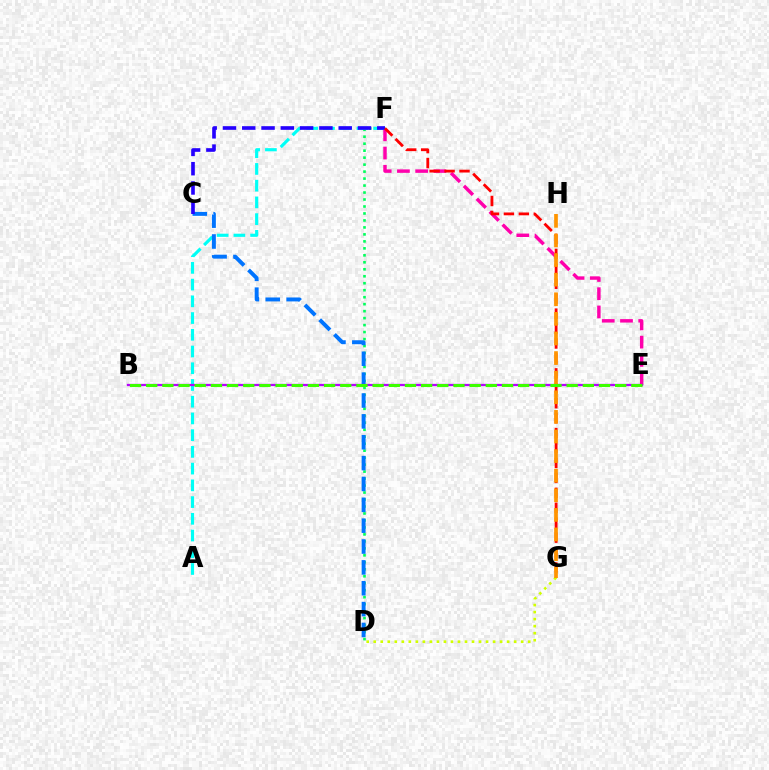{('D', 'F'): [{'color': '#00ff5c', 'line_style': 'dotted', 'thickness': 1.9}], ('E', 'F'): [{'color': '#ff00ac', 'line_style': 'dashed', 'thickness': 2.48}], ('A', 'F'): [{'color': '#00fff6', 'line_style': 'dashed', 'thickness': 2.27}], ('C', 'D'): [{'color': '#0074ff', 'line_style': 'dashed', 'thickness': 2.83}], ('B', 'E'): [{'color': '#b900ff', 'line_style': 'solid', 'thickness': 1.64}, {'color': '#3dff00', 'line_style': 'dashed', 'thickness': 2.2}], ('C', 'F'): [{'color': '#2500ff', 'line_style': 'dashed', 'thickness': 2.62}], ('F', 'G'): [{'color': '#ff0000', 'line_style': 'dashed', 'thickness': 2.03}], ('D', 'G'): [{'color': '#d1ff00', 'line_style': 'dotted', 'thickness': 1.91}], ('G', 'H'): [{'color': '#ff9400', 'line_style': 'dashed', 'thickness': 2.66}]}